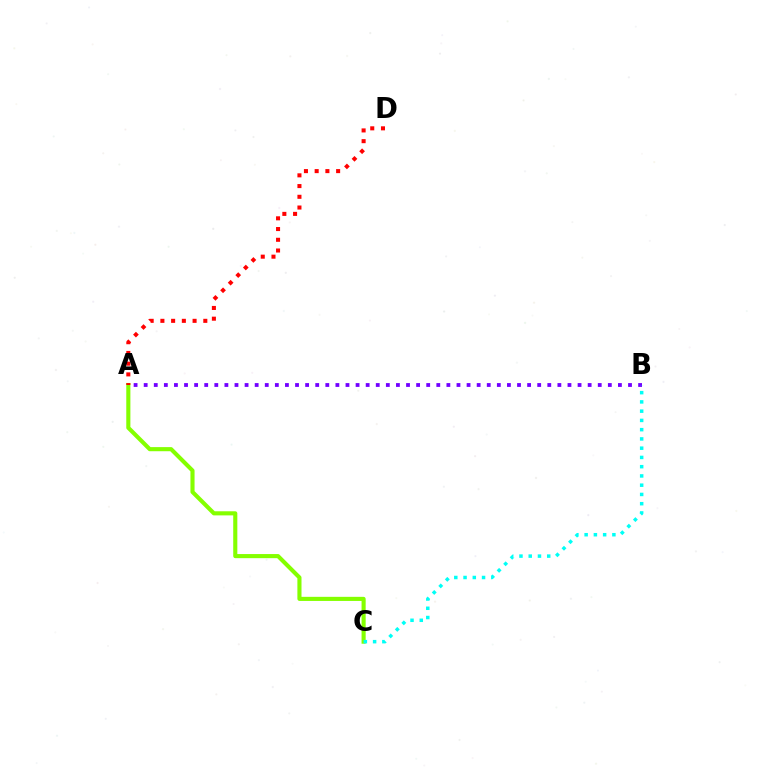{('A', 'C'): [{'color': '#84ff00', 'line_style': 'solid', 'thickness': 2.96}], ('A', 'B'): [{'color': '#7200ff', 'line_style': 'dotted', 'thickness': 2.74}], ('A', 'D'): [{'color': '#ff0000', 'line_style': 'dotted', 'thickness': 2.91}], ('B', 'C'): [{'color': '#00fff6', 'line_style': 'dotted', 'thickness': 2.51}]}